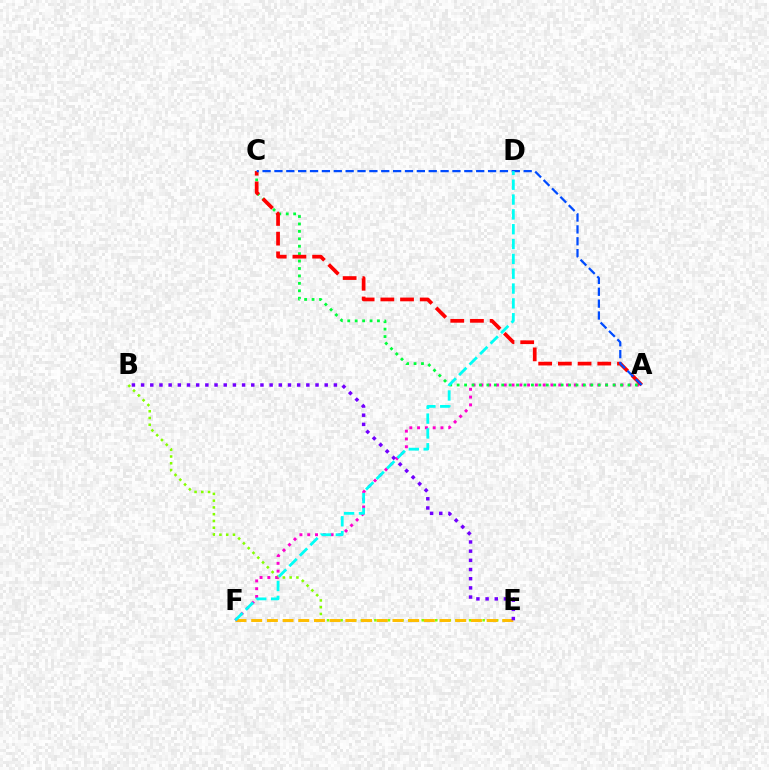{('B', 'E'): [{'color': '#84ff00', 'line_style': 'dotted', 'thickness': 1.84}, {'color': '#7200ff', 'line_style': 'dotted', 'thickness': 2.49}], ('E', 'F'): [{'color': '#ffbd00', 'line_style': 'dashed', 'thickness': 2.13}], ('A', 'F'): [{'color': '#ff00cf', 'line_style': 'dotted', 'thickness': 2.12}], ('A', 'C'): [{'color': '#00ff39', 'line_style': 'dotted', 'thickness': 2.02}, {'color': '#ff0000', 'line_style': 'dashed', 'thickness': 2.68}, {'color': '#004bff', 'line_style': 'dashed', 'thickness': 1.61}], ('D', 'F'): [{'color': '#00fff6', 'line_style': 'dashed', 'thickness': 2.02}]}